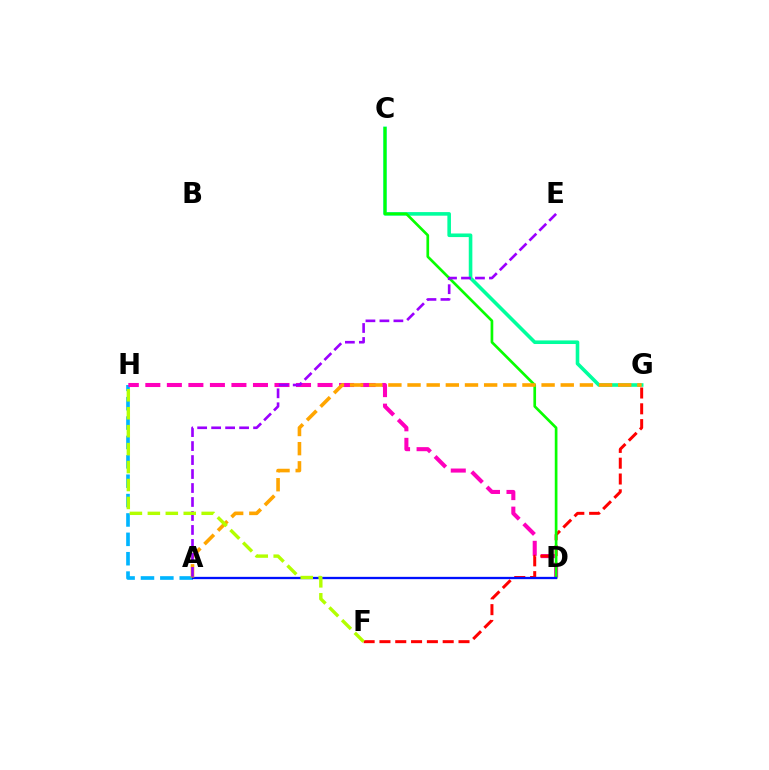{('C', 'G'): [{'color': '#00ff9d', 'line_style': 'solid', 'thickness': 2.59}], ('A', 'H'): [{'color': '#00b5ff', 'line_style': 'dashed', 'thickness': 2.63}], ('D', 'H'): [{'color': '#ff00bd', 'line_style': 'dashed', 'thickness': 2.92}], ('F', 'G'): [{'color': '#ff0000', 'line_style': 'dashed', 'thickness': 2.15}], ('C', 'D'): [{'color': '#08ff00', 'line_style': 'solid', 'thickness': 1.93}], ('A', 'D'): [{'color': '#0010ff', 'line_style': 'solid', 'thickness': 1.66}], ('A', 'G'): [{'color': '#ffa500', 'line_style': 'dashed', 'thickness': 2.6}], ('A', 'E'): [{'color': '#9b00ff', 'line_style': 'dashed', 'thickness': 1.9}], ('F', 'H'): [{'color': '#b3ff00', 'line_style': 'dashed', 'thickness': 2.44}]}